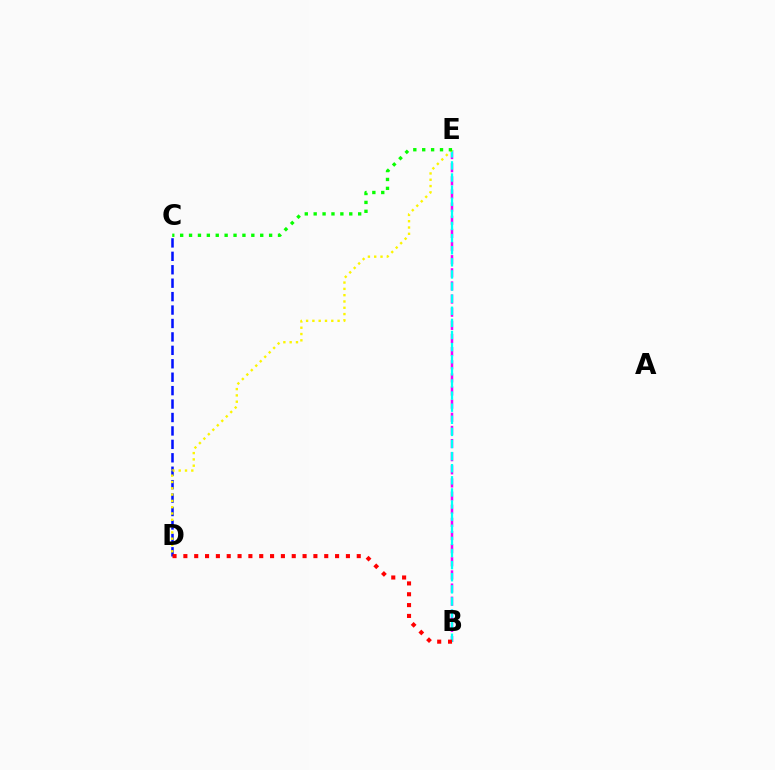{('B', 'E'): [{'color': '#ee00ff', 'line_style': 'dashed', 'thickness': 1.78}, {'color': '#00fff6', 'line_style': 'dashed', 'thickness': 1.65}], ('C', 'D'): [{'color': '#0010ff', 'line_style': 'dashed', 'thickness': 1.82}], ('B', 'D'): [{'color': '#ff0000', 'line_style': 'dotted', 'thickness': 2.94}], ('D', 'E'): [{'color': '#fcf500', 'line_style': 'dotted', 'thickness': 1.71}], ('C', 'E'): [{'color': '#08ff00', 'line_style': 'dotted', 'thickness': 2.42}]}